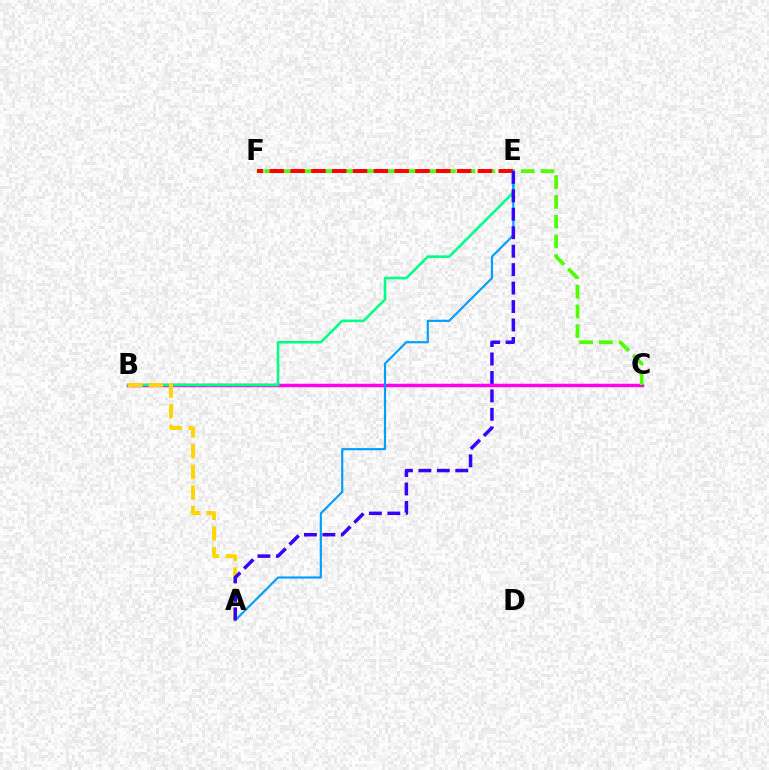{('B', 'C'): [{'color': '#ff00ed', 'line_style': 'solid', 'thickness': 2.5}], ('B', 'E'): [{'color': '#00ff86', 'line_style': 'solid', 'thickness': 1.87}], ('C', 'F'): [{'color': '#4fff00', 'line_style': 'dashed', 'thickness': 2.68}], ('A', 'E'): [{'color': '#009eff', 'line_style': 'solid', 'thickness': 1.56}, {'color': '#3700ff', 'line_style': 'dashed', 'thickness': 2.51}], ('A', 'B'): [{'color': '#ffd500', 'line_style': 'dashed', 'thickness': 2.81}], ('E', 'F'): [{'color': '#ff0000', 'line_style': 'dashed', 'thickness': 2.83}]}